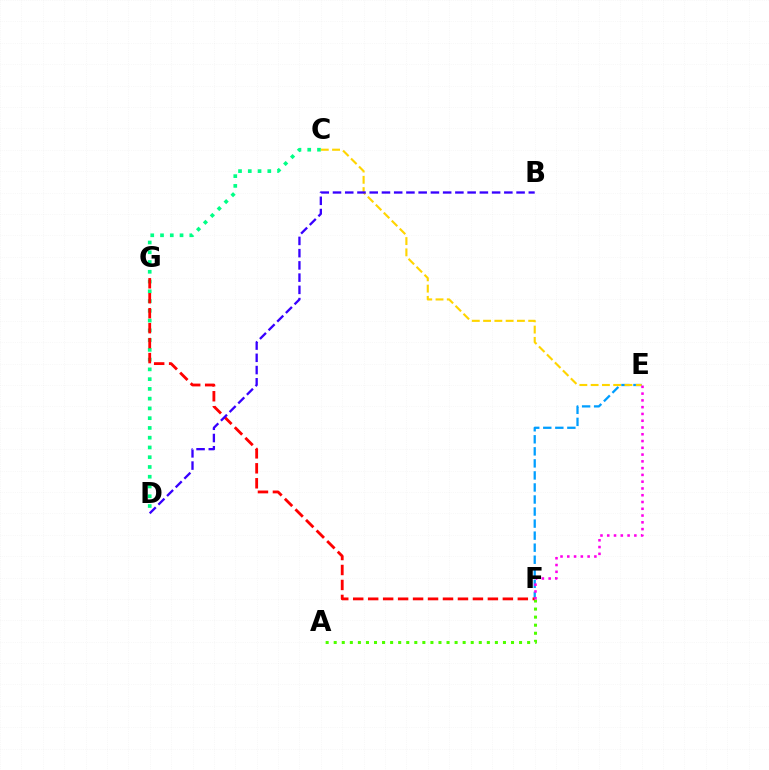{('C', 'D'): [{'color': '#00ff86', 'line_style': 'dotted', 'thickness': 2.65}], ('A', 'F'): [{'color': '#4fff00', 'line_style': 'dotted', 'thickness': 2.19}], ('E', 'F'): [{'color': '#009eff', 'line_style': 'dashed', 'thickness': 1.64}, {'color': '#ff00ed', 'line_style': 'dotted', 'thickness': 1.84}], ('C', 'E'): [{'color': '#ffd500', 'line_style': 'dashed', 'thickness': 1.53}], ('F', 'G'): [{'color': '#ff0000', 'line_style': 'dashed', 'thickness': 2.03}], ('B', 'D'): [{'color': '#3700ff', 'line_style': 'dashed', 'thickness': 1.66}]}